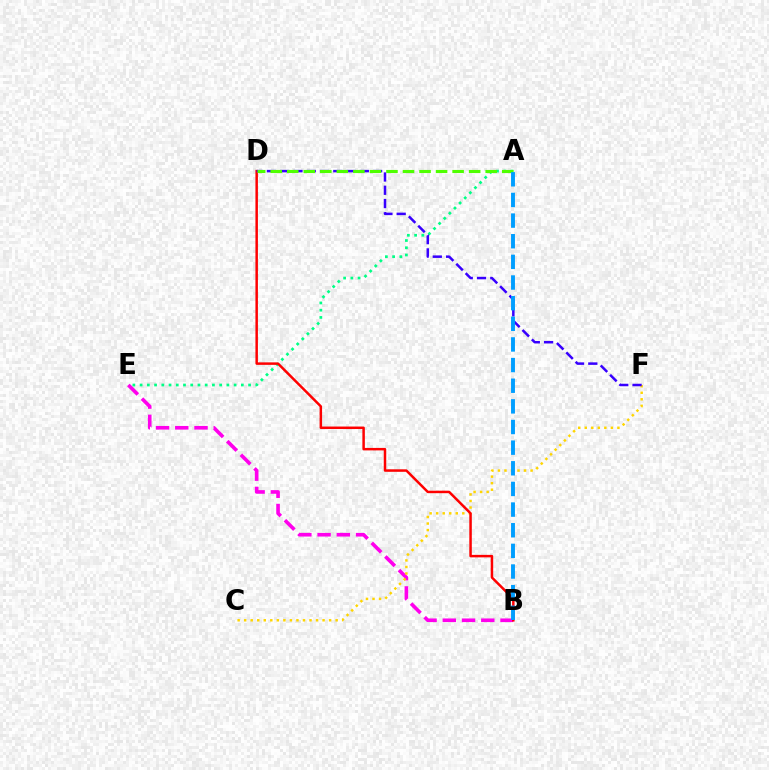{('A', 'E'): [{'color': '#00ff86', 'line_style': 'dotted', 'thickness': 1.96}], ('B', 'E'): [{'color': '#ff00ed', 'line_style': 'dashed', 'thickness': 2.61}], ('C', 'F'): [{'color': '#ffd500', 'line_style': 'dotted', 'thickness': 1.78}], ('B', 'D'): [{'color': '#ff0000', 'line_style': 'solid', 'thickness': 1.79}], ('D', 'F'): [{'color': '#3700ff', 'line_style': 'dashed', 'thickness': 1.8}], ('A', 'D'): [{'color': '#4fff00', 'line_style': 'dashed', 'thickness': 2.25}], ('A', 'B'): [{'color': '#009eff', 'line_style': 'dashed', 'thickness': 2.8}]}